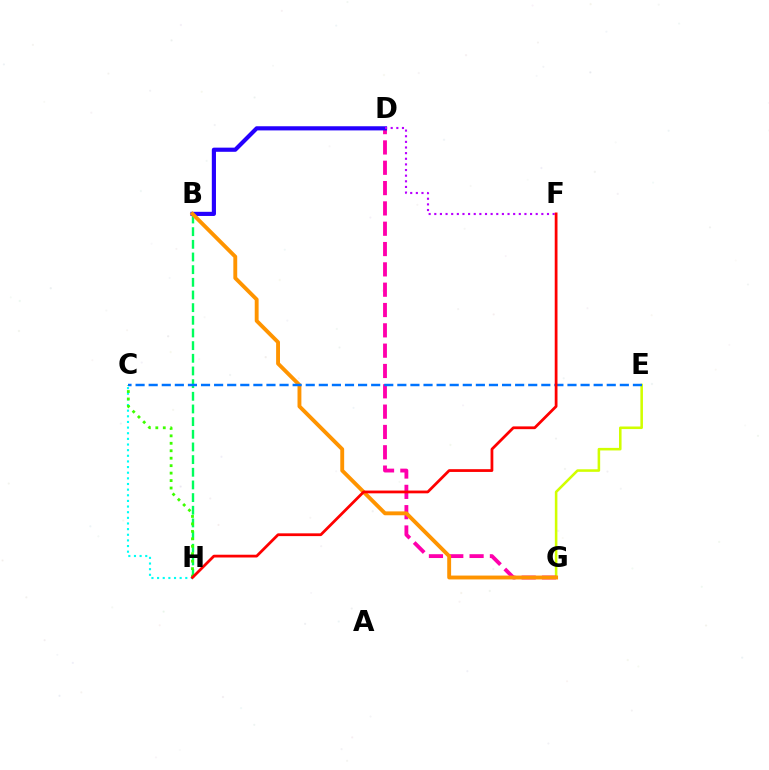{('E', 'G'): [{'color': '#d1ff00', 'line_style': 'solid', 'thickness': 1.84}], ('D', 'G'): [{'color': '#ff00ac', 'line_style': 'dashed', 'thickness': 2.76}], ('B', 'H'): [{'color': '#00ff5c', 'line_style': 'dashed', 'thickness': 1.72}], ('C', 'H'): [{'color': '#00fff6', 'line_style': 'dotted', 'thickness': 1.53}, {'color': '#3dff00', 'line_style': 'dotted', 'thickness': 2.03}], ('B', 'D'): [{'color': '#2500ff', 'line_style': 'solid', 'thickness': 2.99}], ('B', 'G'): [{'color': '#ff9400', 'line_style': 'solid', 'thickness': 2.79}], ('C', 'E'): [{'color': '#0074ff', 'line_style': 'dashed', 'thickness': 1.78}], ('D', 'F'): [{'color': '#b900ff', 'line_style': 'dotted', 'thickness': 1.53}], ('F', 'H'): [{'color': '#ff0000', 'line_style': 'solid', 'thickness': 1.99}]}